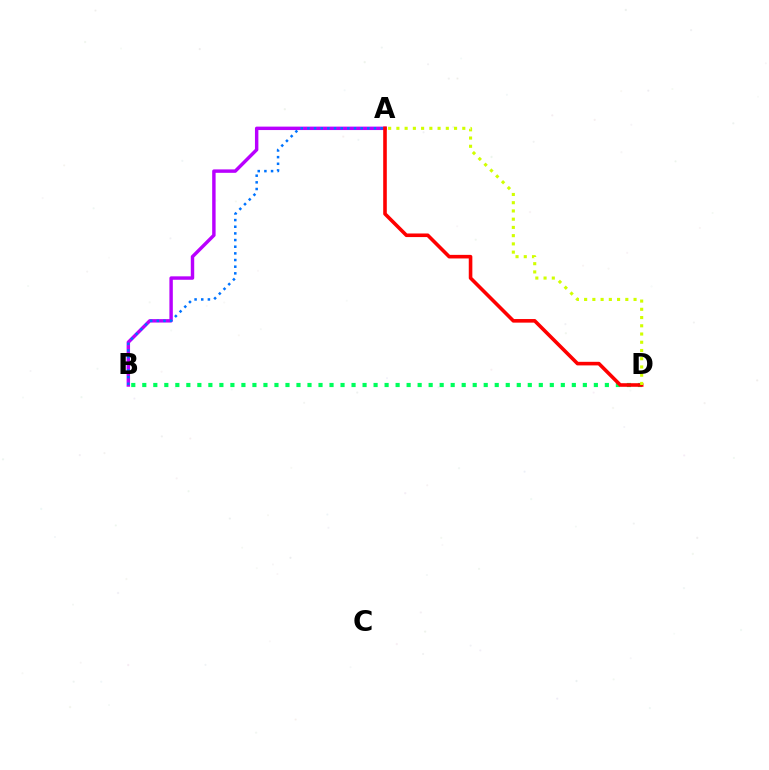{('A', 'B'): [{'color': '#b900ff', 'line_style': 'solid', 'thickness': 2.47}, {'color': '#0074ff', 'line_style': 'dotted', 'thickness': 1.81}], ('B', 'D'): [{'color': '#00ff5c', 'line_style': 'dotted', 'thickness': 2.99}], ('A', 'D'): [{'color': '#ff0000', 'line_style': 'solid', 'thickness': 2.59}, {'color': '#d1ff00', 'line_style': 'dotted', 'thickness': 2.24}]}